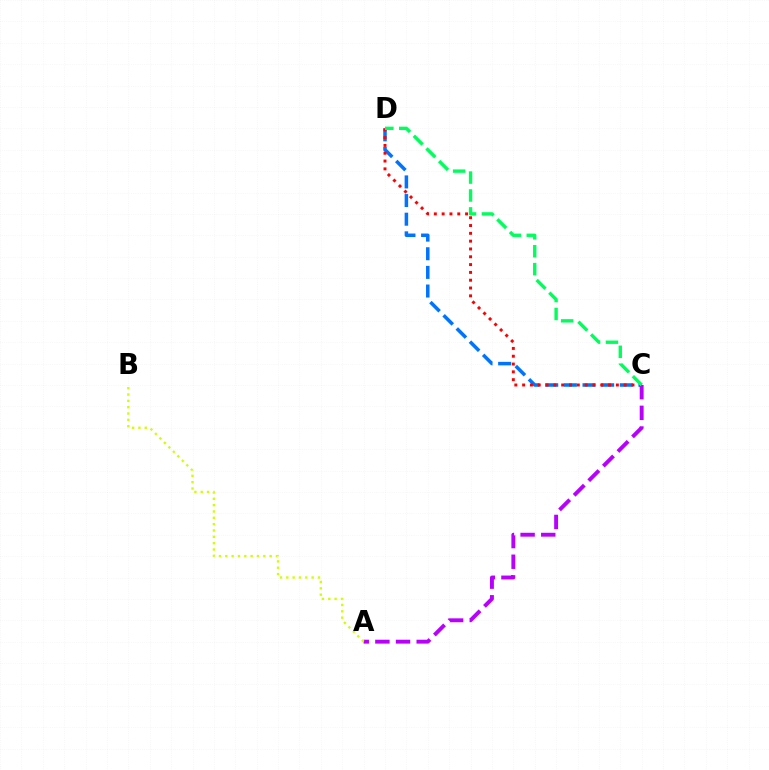{('C', 'D'): [{'color': '#0074ff', 'line_style': 'dashed', 'thickness': 2.53}, {'color': '#ff0000', 'line_style': 'dotted', 'thickness': 2.12}, {'color': '#00ff5c', 'line_style': 'dashed', 'thickness': 2.43}], ('A', 'C'): [{'color': '#b900ff', 'line_style': 'dashed', 'thickness': 2.8}], ('A', 'B'): [{'color': '#d1ff00', 'line_style': 'dotted', 'thickness': 1.72}]}